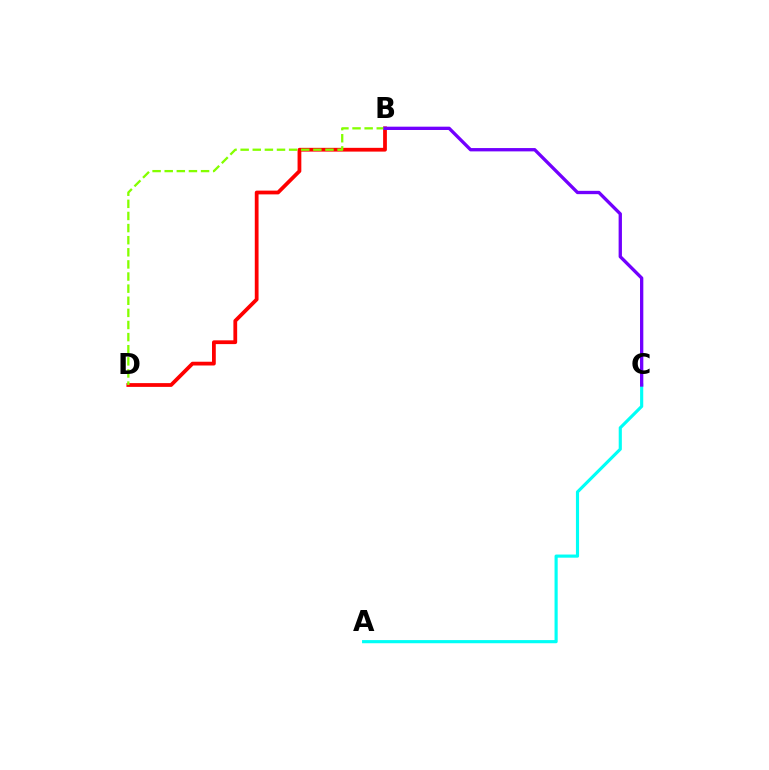{('A', 'C'): [{'color': '#00fff6', 'line_style': 'solid', 'thickness': 2.26}], ('B', 'D'): [{'color': '#ff0000', 'line_style': 'solid', 'thickness': 2.71}, {'color': '#84ff00', 'line_style': 'dashed', 'thickness': 1.65}], ('B', 'C'): [{'color': '#7200ff', 'line_style': 'solid', 'thickness': 2.39}]}